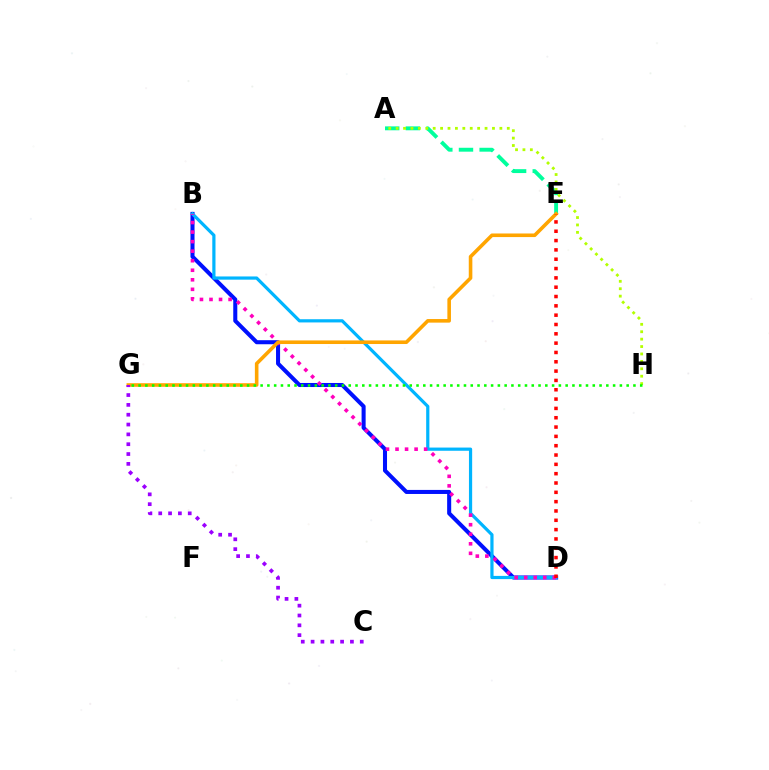{('B', 'D'): [{'color': '#0010ff', 'line_style': 'solid', 'thickness': 2.91}, {'color': '#00b5ff', 'line_style': 'solid', 'thickness': 2.31}, {'color': '#ff00bd', 'line_style': 'dotted', 'thickness': 2.59}], ('A', 'E'): [{'color': '#00ff9d', 'line_style': 'dashed', 'thickness': 2.81}], ('E', 'G'): [{'color': '#ffa500', 'line_style': 'solid', 'thickness': 2.59}], ('A', 'H'): [{'color': '#b3ff00', 'line_style': 'dotted', 'thickness': 2.01}], ('C', 'G'): [{'color': '#9b00ff', 'line_style': 'dotted', 'thickness': 2.67}], ('G', 'H'): [{'color': '#08ff00', 'line_style': 'dotted', 'thickness': 1.84}], ('D', 'E'): [{'color': '#ff0000', 'line_style': 'dotted', 'thickness': 2.53}]}